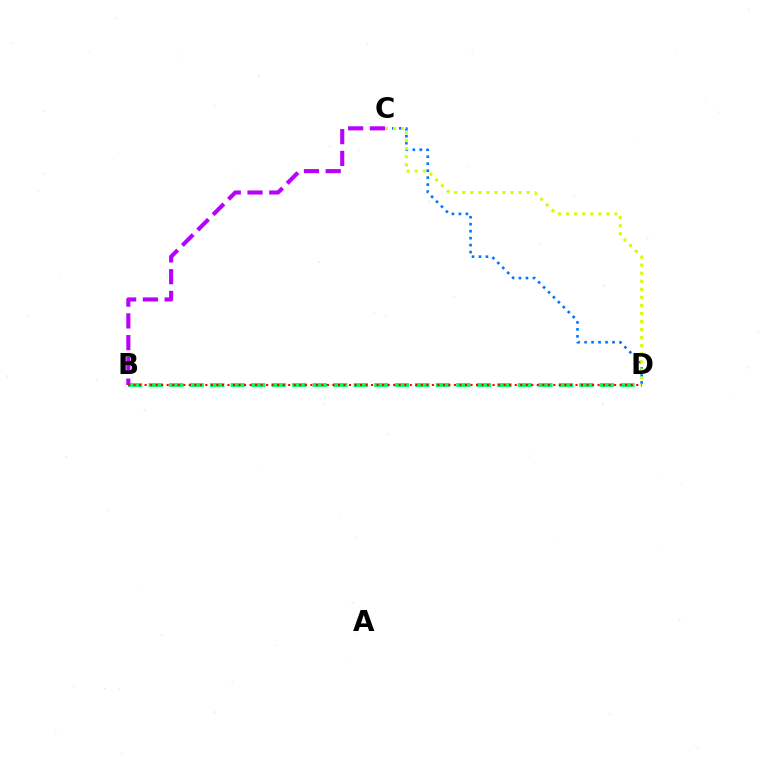{('C', 'D'): [{'color': '#0074ff', 'line_style': 'dotted', 'thickness': 1.9}, {'color': '#d1ff00', 'line_style': 'dotted', 'thickness': 2.19}], ('B', 'D'): [{'color': '#00ff5c', 'line_style': 'dashed', 'thickness': 2.79}, {'color': '#ff0000', 'line_style': 'dotted', 'thickness': 1.5}], ('B', 'C'): [{'color': '#b900ff', 'line_style': 'dashed', 'thickness': 2.95}]}